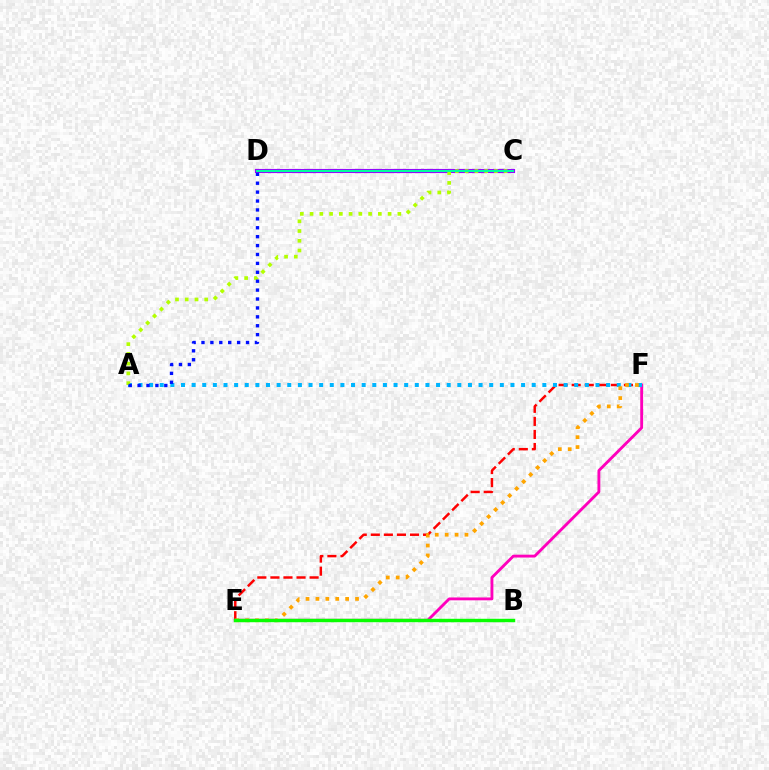{('E', 'F'): [{'color': '#ff0000', 'line_style': 'dashed', 'thickness': 1.77}, {'color': '#ff00bd', 'line_style': 'solid', 'thickness': 2.06}, {'color': '#ffa500', 'line_style': 'dotted', 'thickness': 2.69}], ('A', 'F'): [{'color': '#00b5ff', 'line_style': 'dotted', 'thickness': 2.89}], ('C', 'D'): [{'color': '#9b00ff', 'line_style': 'solid', 'thickness': 2.99}, {'color': '#00ff9d', 'line_style': 'solid', 'thickness': 1.51}], ('A', 'C'): [{'color': '#b3ff00', 'line_style': 'dotted', 'thickness': 2.65}], ('A', 'D'): [{'color': '#0010ff', 'line_style': 'dotted', 'thickness': 2.42}], ('B', 'E'): [{'color': '#08ff00', 'line_style': 'solid', 'thickness': 2.46}]}